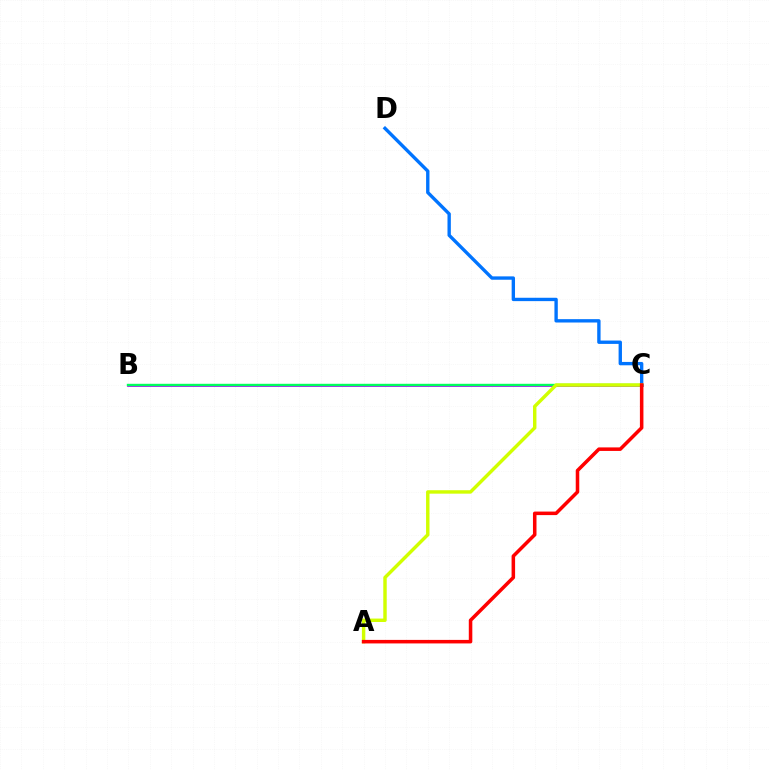{('B', 'C'): [{'color': '#b900ff', 'line_style': 'solid', 'thickness': 2.0}, {'color': '#00ff5c', 'line_style': 'solid', 'thickness': 1.73}], ('C', 'D'): [{'color': '#0074ff', 'line_style': 'solid', 'thickness': 2.42}], ('A', 'C'): [{'color': '#d1ff00', 'line_style': 'solid', 'thickness': 2.47}, {'color': '#ff0000', 'line_style': 'solid', 'thickness': 2.54}]}